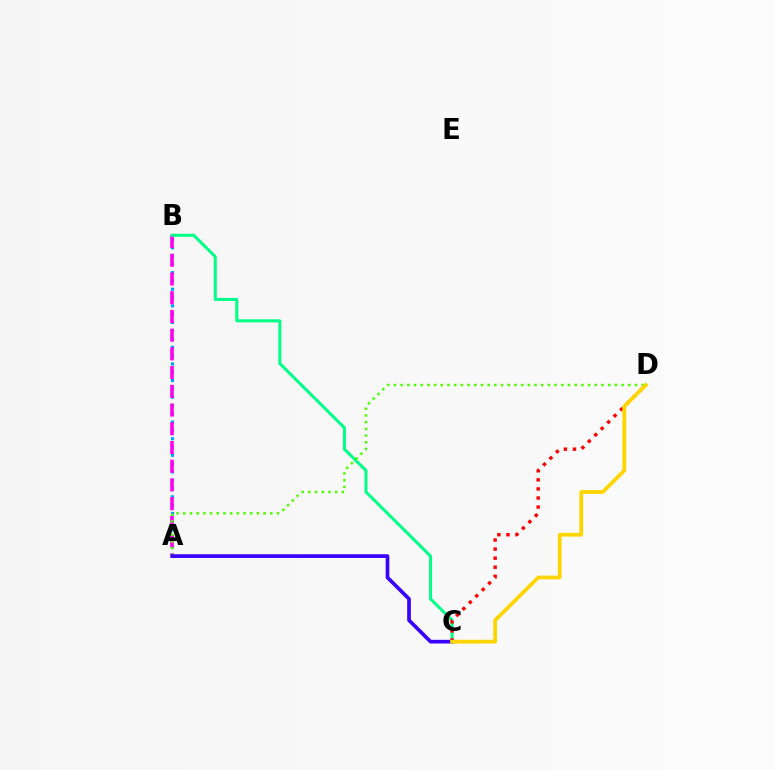{('A', 'B'): [{'color': '#009eff', 'line_style': 'dotted', 'thickness': 2.26}, {'color': '#ff00ed', 'line_style': 'dashed', 'thickness': 2.54}], ('B', 'C'): [{'color': '#00ff86', 'line_style': 'solid', 'thickness': 2.17}], ('A', 'D'): [{'color': '#4fff00', 'line_style': 'dotted', 'thickness': 1.82}], ('C', 'D'): [{'color': '#ff0000', 'line_style': 'dotted', 'thickness': 2.46}, {'color': '#ffd500', 'line_style': 'solid', 'thickness': 2.71}], ('A', 'C'): [{'color': '#3700ff', 'line_style': 'solid', 'thickness': 2.65}]}